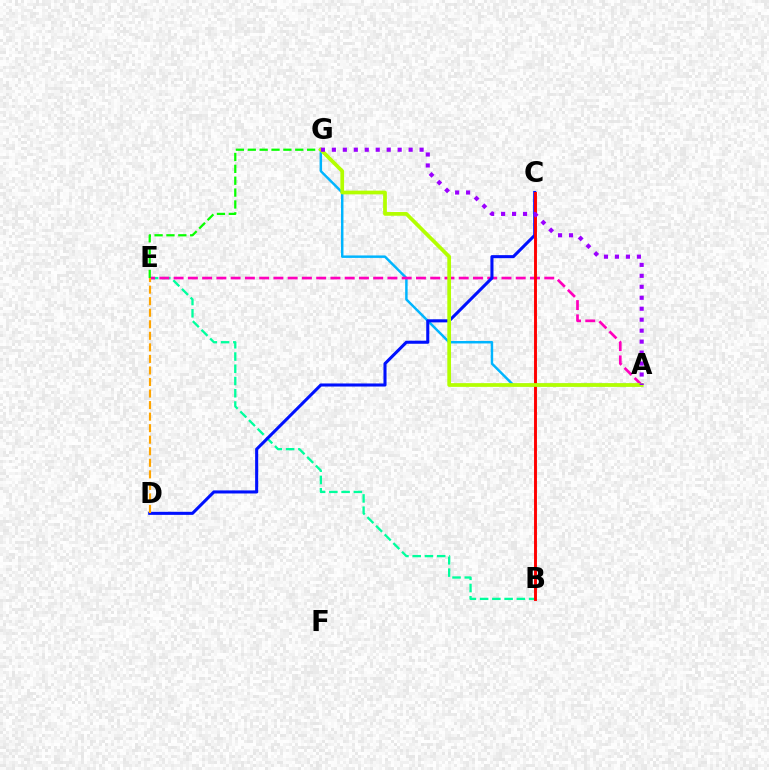{('A', 'G'): [{'color': '#00b5ff', 'line_style': 'solid', 'thickness': 1.78}, {'color': '#b3ff00', 'line_style': 'solid', 'thickness': 2.68}, {'color': '#9b00ff', 'line_style': 'dotted', 'thickness': 2.98}], ('B', 'E'): [{'color': '#00ff9d', 'line_style': 'dashed', 'thickness': 1.66}], ('A', 'E'): [{'color': '#ff00bd', 'line_style': 'dashed', 'thickness': 1.94}], ('E', 'G'): [{'color': '#08ff00', 'line_style': 'dashed', 'thickness': 1.61}], ('C', 'D'): [{'color': '#0010ff', 'line_style': 'solid', 'thickness': 2.21}], ('D', 'E'): [{'color': '#ffa500', 'line_style': 'dashed', 'thickness': 1.57}], ('B', 'C'): [{'color': '#ff0000', 'line_style': 'solid', 'thickness': 2.1}]}